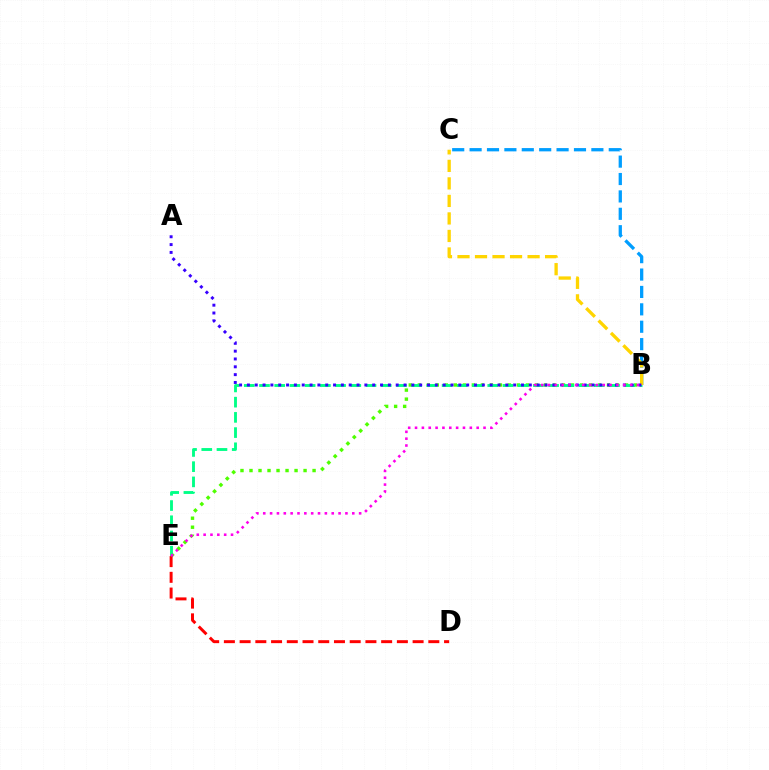{('B', 'E'): [{'color': '#4fff00', 'line_style': 'dotted', 'thickness': 2.45}, {'color': '#00ff86', 'line_style': 'dashed', 'thickness': 2.07}, {'color': '#ff00ed', 'line_style': 'dotted', 'thickness': 1.86}], ('B', 'C'): [{'color': '#009eff', 'line_style': 'dashed', 'thickness': 2.36}, {'color': '#ffd500', 'line_style': 'dashed', 'thickness': 2.38}], ('D', 'E'): [{'color': '#ff0000', 'line_style': 'dashed', 'thickness': 2.14}], ('A', 'B'): [{'color': '#3700ff', 'line_style': 'dotted', 'thickness': 2.13}]}